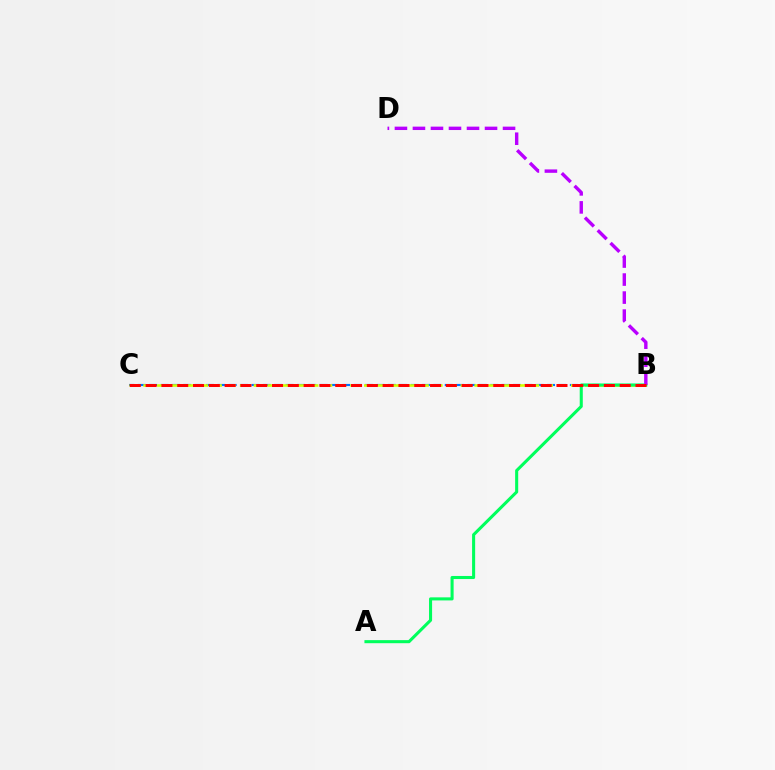{('B', 'C'): [{'color': '#0074ff', 'line_style': 'dashed', 'thickness': 1.54}, {'color': '#d1ff00', 'line_style': 'dashed', 'thickness': 1.87}, {'color': '#ff0000', 'line_style': 'dashed', 'thickness': 2.15}], ('A', 'B'): [{'color': '#00ff5c', 'line_style': 'solid', 'thickness': 2.21}], ('B', 'D'): [{'color': '#b900ff', 'line_style': 'dashed', 'thickness': 2.45}]}